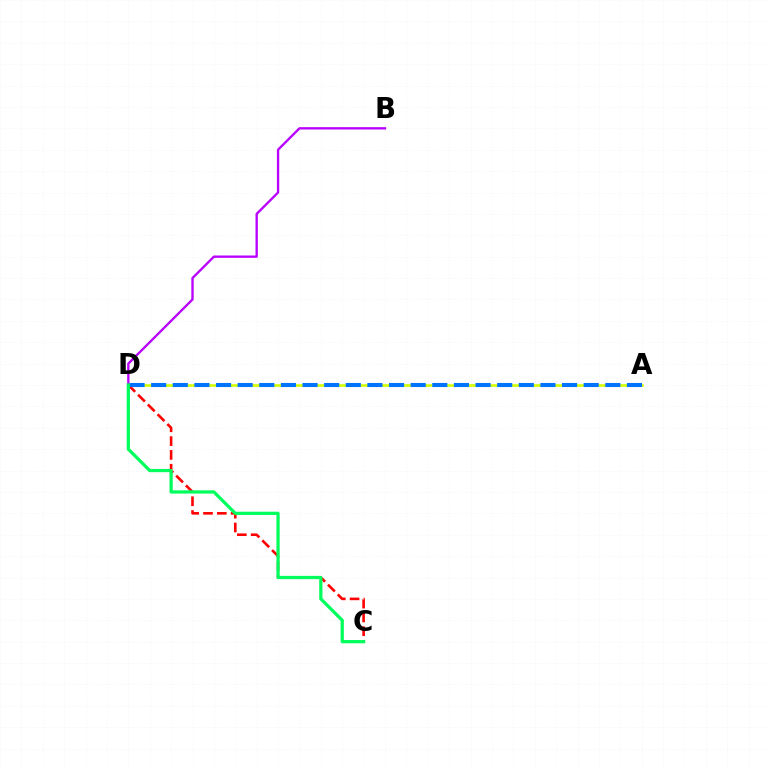{('B', 'D'): [{'color': '#b900ff', 'line_style': 'solid', 'thickness': 1.68}], ('A', 'D'): [{'color': '#d1ff00', 'line_style': 'solid', 'thickness': 1.88}, {'color': '#0074ff', 'line_style': 'dashed', 'thickness': 2.94}], ('C', 'D'): [{'color': '#ff0000', 'line_style': 'dashed', 'thickness': 1.87}, {'color': '#00ff5c', 'line_style': 'solid', 'thickness': 2.33}]}